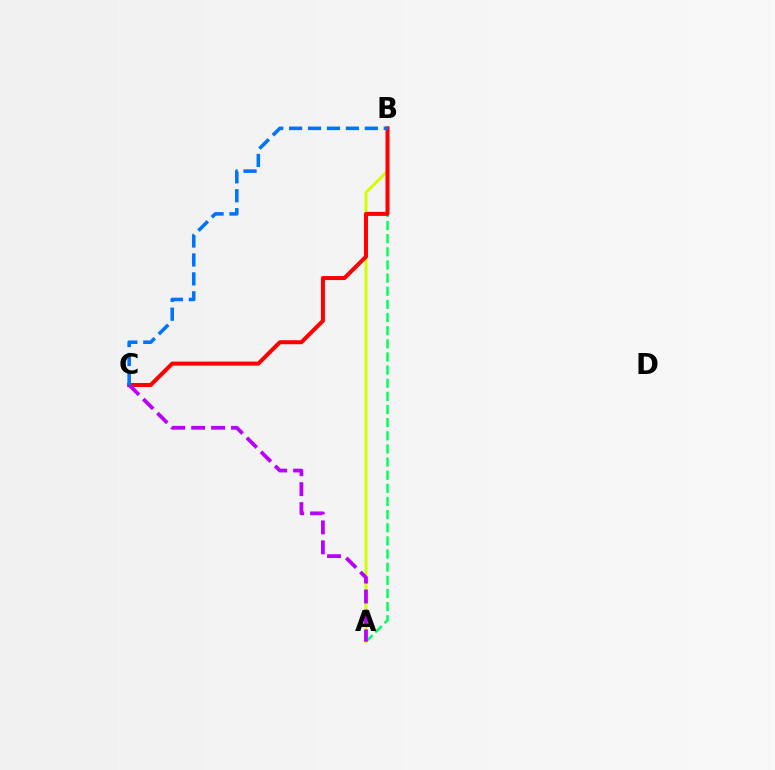{('A', 'B'): [{'color': '#00ff5c', 'line_style': 'dashed', 'thickness': 1.79}, {'color': '#d1ff00', 'line_style': 'solid', 'thickness': 2.14}], ('B', 'C'): [{'color': '#ff0000', 'line_style': 'solid', 'thickness': 2.9}, {'color': '#0074ff', 'line_style': 'dashed', 'thickness': 2.57}], ('A', 'C'): [{'color': '#b900ff', 'line_style': 'dashed', 'thickness': 2.71}]}